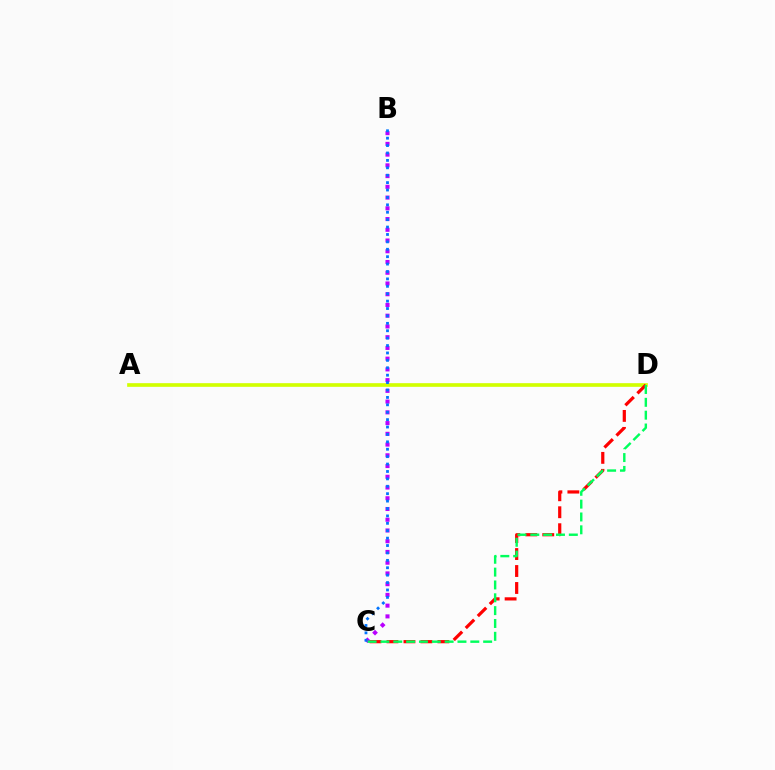{('A', 'D'): [{'color': '#d1ff00', 'line_style': 'solid', 'thickness': 2.64}], ('B', 'C'): [{'color': '#b900ff', 'line_style': 'dotted', 'thickness': 2.92}, {'color': '#0074ff', 'line_style': 'dotted', 'thickness': 2.01}], ('C', 'D'): [{'color': '#ff0000', 'line_style': 'dashed', 'thickness': 2.31}, {'color': '#00ff5c', 'line_style': 'dashed', 'thickness': 1.74}]}